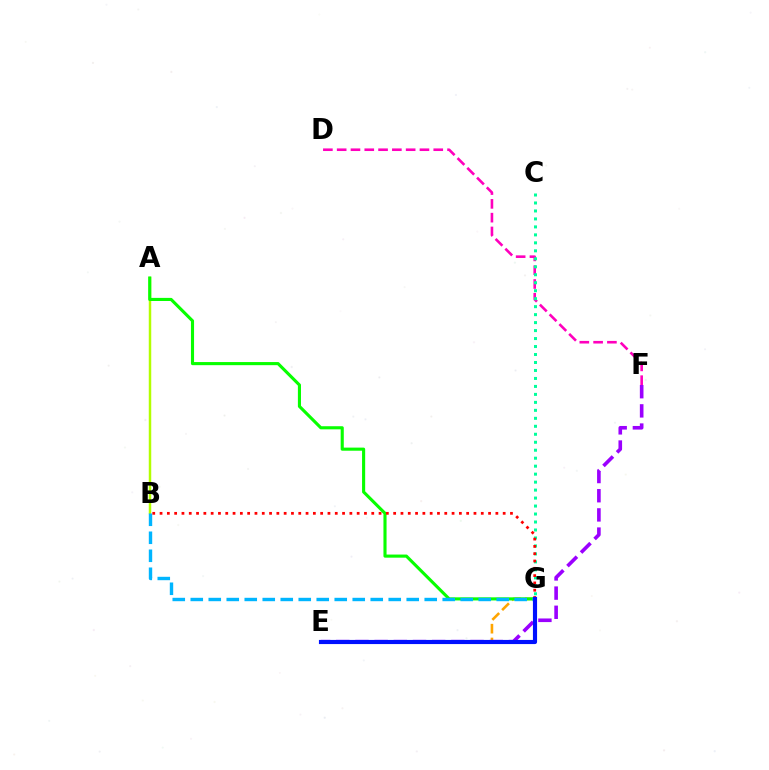{('E', 'G'): [{'color': '#ffa500', 'line_style': 'dashed', 'thickness': 1.88}, {'color': '#0010ff', 'line_style': 'solid', 'thickness': 2.98}], ('A', 'B'): [{'color': '#b3ff00', 'line_style': 'solid', 'thickness': 1.78}], ('D', 'F'): [{'color': '#ff00bd', 'line_style': 'dashed', 'thickness': 1.87}], ('E', 'F'): [{'color': '#9b00ff', 'line_style': 'dashed', 'thickness': 2.61}], ('C', 'G'): [{'color': '#00ff9d', 'line_style': 'dotted', 'thickness': 2.17}], ('A', 'G'): [{'color': '#08ff00', 'line_style': 'solid', 'thickness': 2.24}], ('B', 'G'): [{'color': '#00b5ff', 'line_style': 'dashed', 'thickness': 2.44}, {'color': '#ff0000', 'line_style': 'dotted', 'thickness': 1.98}]}